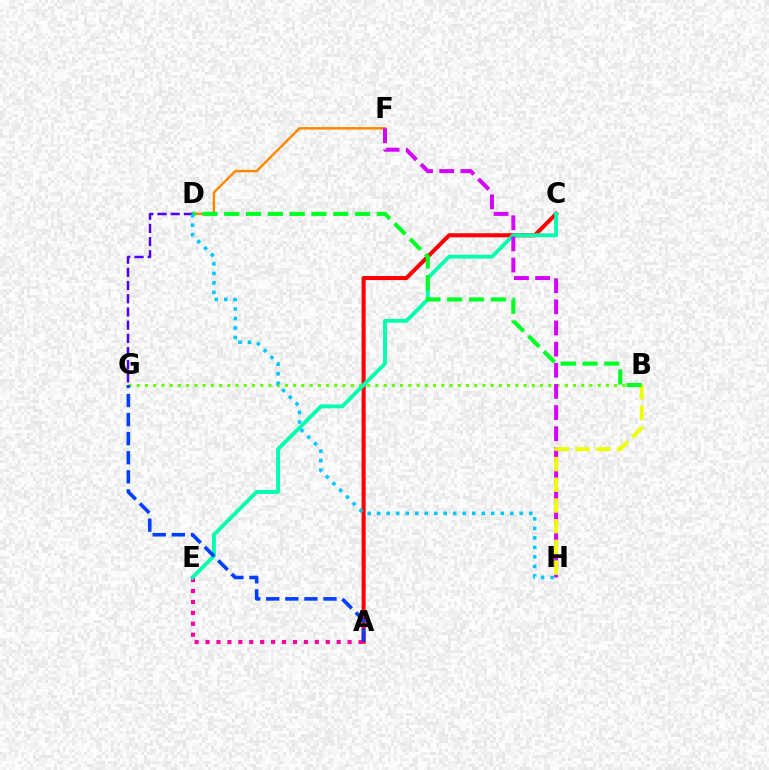{('A', 'C'): [{'color': '#ff0000', 'line_style': 'solid', 'thickness': 2.93}], ('A', 'E'): [{'color': '#ff00a0', 'line_style': 'dotted', 'thickness': 2.97}], ('B', 'G'): [{'color': '#66ff00', 'line_style': 'dotted', 'thickness': 2.24}], ('C', 'E'): [{'color': '#00ffaf', 'line_style': 'solid', 'thickness': 2.78}], ('D', 'F'): [{'color': '#ff8800', 'line_style': 'solid', 'thickness': 1.77}], ('D', 'G'): [{'color': '#4f00ff', 'line_style': 'dashed', 'thickness': 1.79}], ('F', 'H'): [{'color': '#d600ff', 'line_style': 'dashed', 'thickness': 2.87}], ('B', 'H'): [{'color': '#eeff00', 'line_style': 'dashed', 'thickness': 2.81}], ('B', 'D'): [{'color': '#00ff27', 'line_style': 'dashed', 'thickness': 2.96}], ('A', 'G'): [{'color': '#003fff', 'line_style': 'dashed', 'thickness': 2.59}], ('D', 'H'): [{'color': '#00c7ff', 'line_style': 'dotted', 'thickness': 2.58}]}